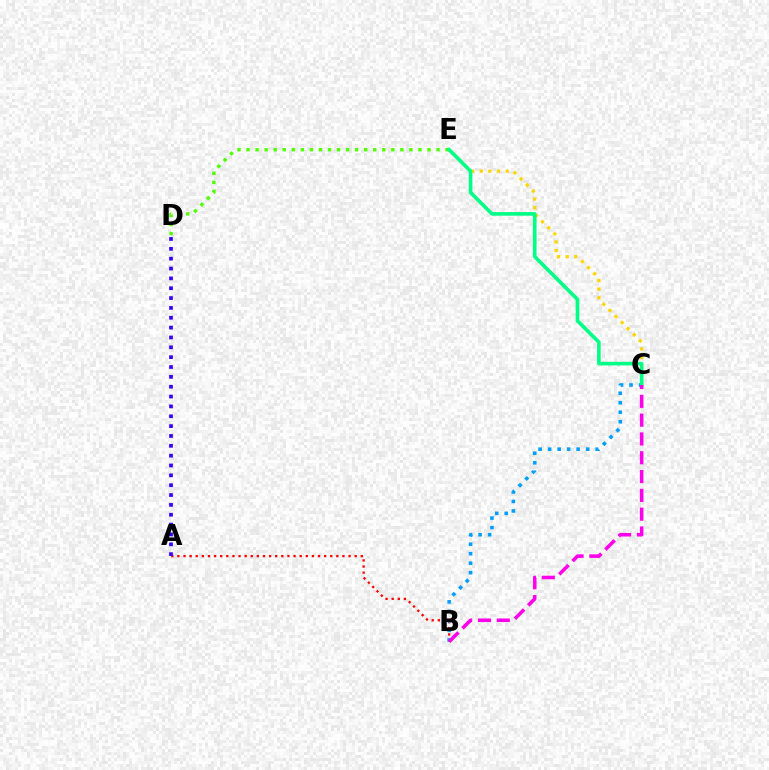{('C', 'E'): [{'color': '#ffd500', 'line_style': 'dotted', 'thickness': 2.34}, {'color': '#00ff86', 'line_style': 'solid', 'thickness': 2.61}], ('A', 'B'): [{'color': '#ff0000', 'line_style': 'dotted', 'thickness': 1.66}], ('B', 'C'): [{'color': '#009eff', 'line_style': 'dotted', 'thickness': 2.58}, {'color': '#ff00ed', 'line_style': 'dashed', 'thickness': 2.56}], ('A', 'D'): [{'color': '#3700ff', 'line_style': 'dotted', 'thickness': 2.68}], ('D', 'E'): [{'color': '#4fff00', 'line_style': 'dotted', 'thickness': 2.46}]}